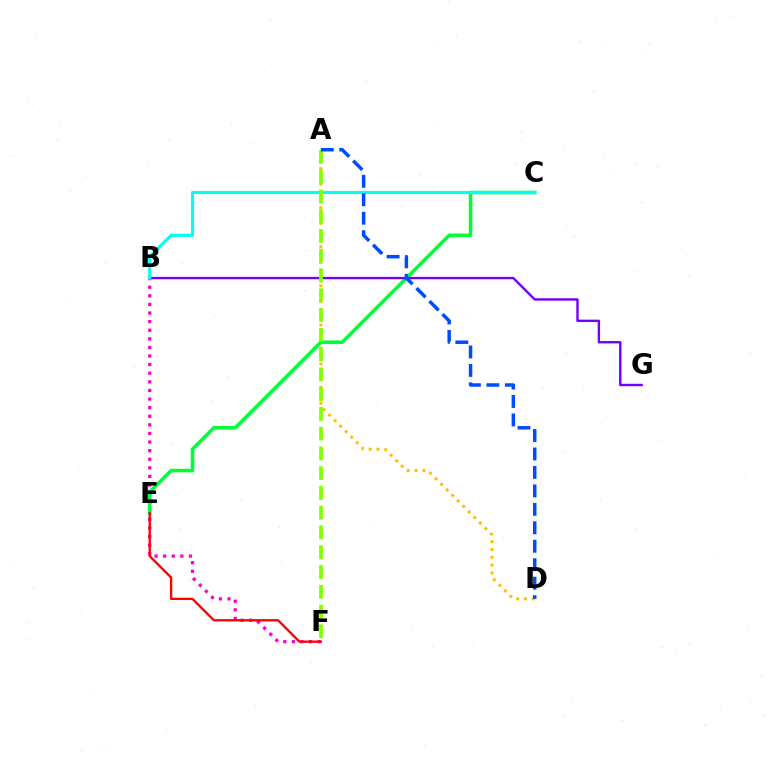{('B', 'F'): [{'color': '#ff00cf', 'line_style': 'dotted', 'thickness': 2.34}], ('A', 'D'): [{'color': '#ffbd00', 'line_style': 'dotted', 'thickness': 2.12}, {'color': '#004bff', 'line_style': 'dashed', 'thickness': 2.51}], ('C', 'E'): [{'color': '#00ff39', 'line_style': 'solid', 'thickness': 2.55}], ('B', 'G'): [{'color': '#7200ff', 'line_style': 'solid', 'thickness': 1.71}], ('B', 'C'): [{'color': '#00fff6', 'line_style': 'solid', 'thickness': 2.25}], ('A', 'F'): [{'color': '#84ff00', 'line_style': 'dashed', 'thickness': 2.69}], ('E', 'F'): [{'color': '#ff0000', 'line_style': 'solid', 'thickness': 1.67}]}